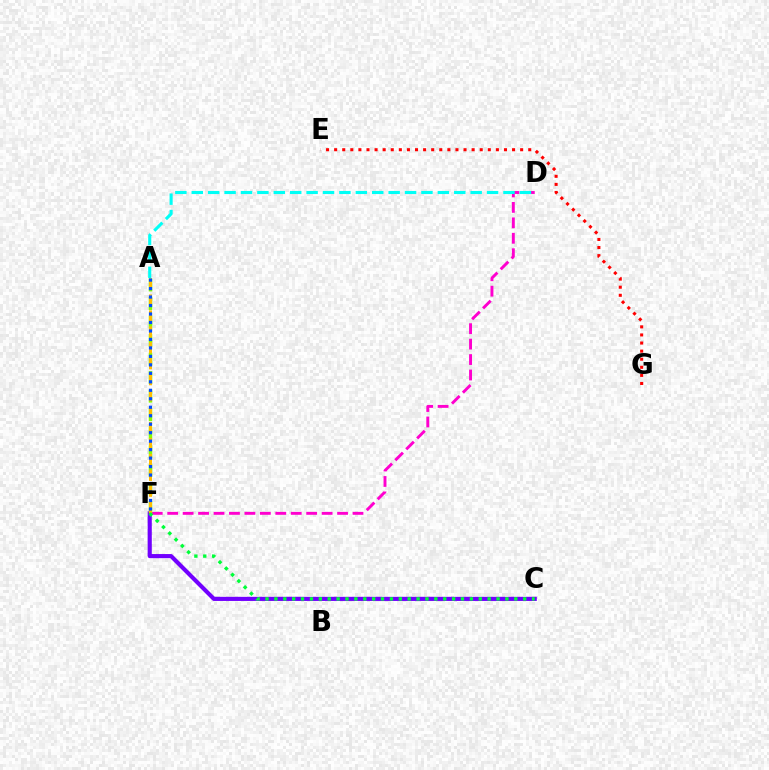{('D', 'F'): [{'color': '#ff00cf', 'line_style': 'dashed', 'thickness': 2.1}], ('C', 'F'): [{'color': '#7200ff', 'line_style': 'solid', 'thickness': 2.97}, {'color': '#00ff39', 'line_style': 'dotted', 'thickness': 2.41}], ('A', 'D'): [{'color': '#00fff6', 'line_style': 'dashed', 'thickness': 2.23}], ('A', 'F'): [{'color': '#84ff00', 'line_style': 'dashed', 'thickness': 2.52}, {'color': '#ffbd00', 'line_style': 'dashed', 'thickness': 2.17}, {'color': '#004bff', 'line_style': 'dotted', 'thickness': 2.3}], ('E', 'G'): [{'color': '#ff0000', 'line_style': 'dotted', 'thickness': 2.2}]}